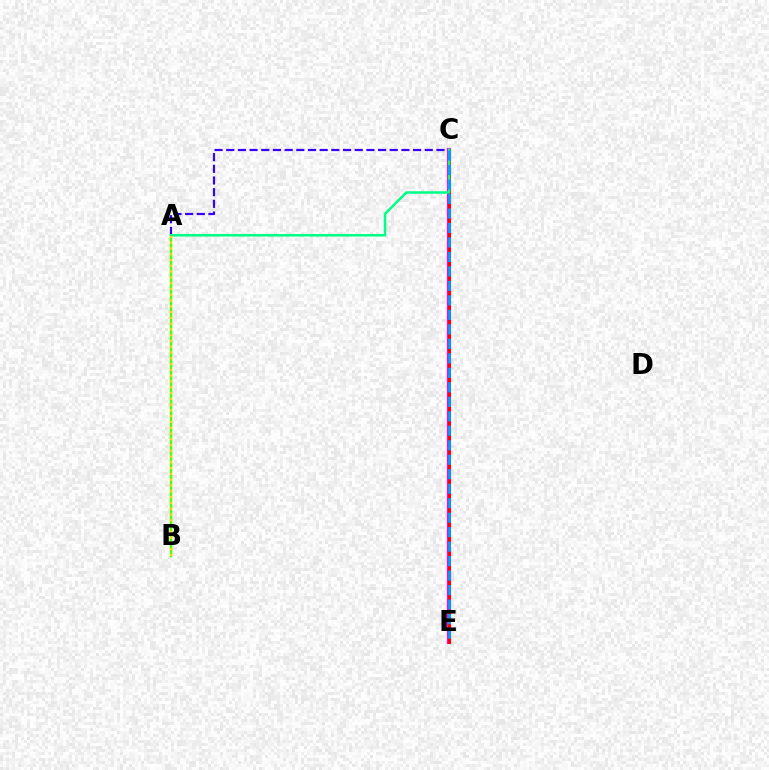{('A', 'B'): [{'color': '#4fff00', 'line_style': 'solid', 'thickness': 1.72}, {'color': '#ffd500', 'line_style': 'dotted', 'thickness': 1.57}], ('C', 'E'): [{'color': '#ff00ed', 'line_style': 'solid', 'thickness': 2.98}, {'color': '#ff0000', 'line_style': 'solid', 'thickness': 2.07}, {'color': '#009eff', 'line_style': 'dashed', 'thickness': 1.97}], ('A', 'C'): [{'color': '#3700ff', 'line_style': 'dashed', 'thickness': 1.59}, {'color': '#00ff86', 'line_style': 'solid', 'thickness': 1.82}]}